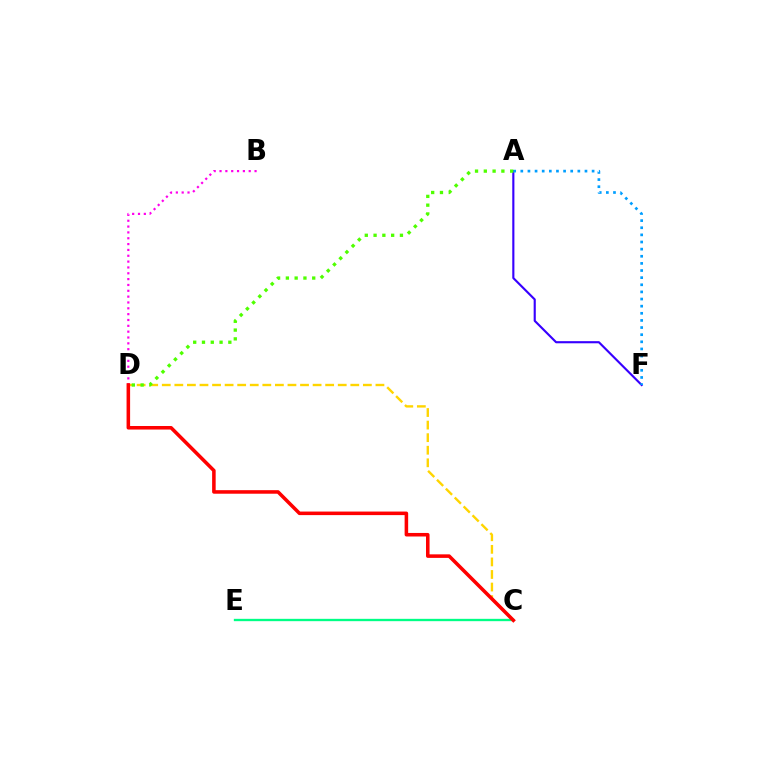{('C', 'E'): [{'color': '#00ff86', 'line_style': 'solid', 'thickness': 1.68}], ('A', 'F'): [{'color': '#3700ff', 'line_style': 'solid', 'thickness': 1.53}, {'color': '#009eff', 'line_style': 'dotted', 'thickness': 1.94}], ('B', 'D'): [{'color': '#ff00ed', 'line_style': 'dotted', 'thickness': 1.59}], ('C', 'D'): [{'color': '#ffd500', 'line_style': 'dashed', 'thickness': 1.71}, {'color': '#ff0000', 'line_style': 'solid', 'thickness': 2.55}], ('A', 'D'): [{'color': '#4fff00', 'line_style': 'dotted', 'thickness': 2.39}]}